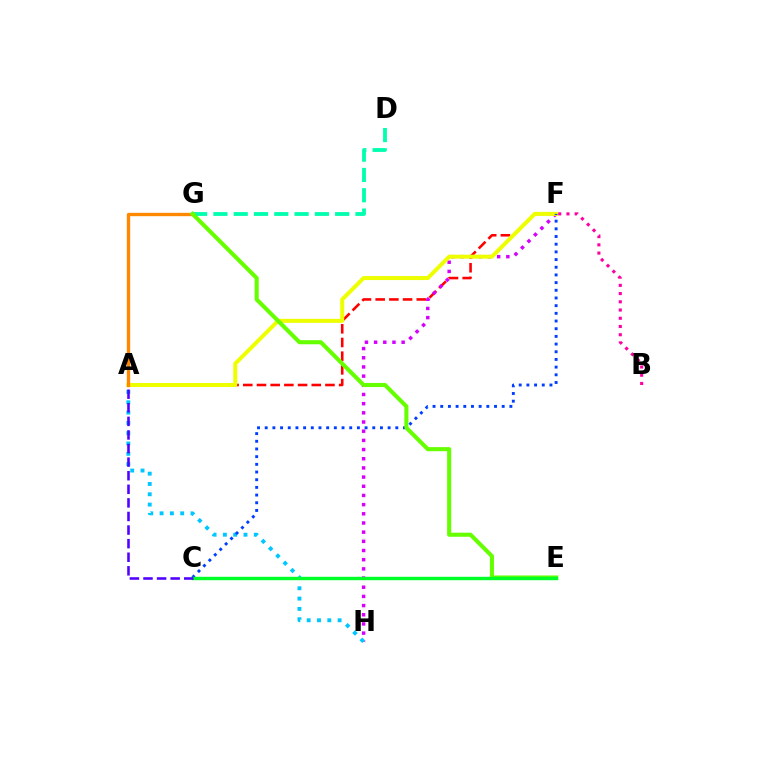{('A', 'F'): [{'color': '#ff0000', 'line_style': 'dashed', 'thickness': 1.86}, {'color': '#eeff00', 'line_style': 'solid', 'thickness': 2.88}], ('F', 'H'): [{'color': '#d600ff', 'line_style': 'dotted', 'thickness': 2.49}], ('B', 'F'): [{'color': '#ff00a0', 'line_style': 'dotted', 'thickness': 2.24}], ('D', 'G'): [{'color': '#00ffaf', 'line_style': 'dashed', 'thickness': 2.76}], ('A', 'G'): [{'color': '#ff8800', 'line_style': 'solid', 'thickness': 2.4}], ('A', 'H'): [{'color': '#00c7ff', 'line_style': 'dotted', 'thickness': 2.8}], ('C', 'F'): [{'color': '#003fff', 'line_style': 'dotted', 'thickness': 2.09}], ('E', 'G'): [{'color': '#66ff00', 'line_style': 'solid', 'thickness': 2.94}], ('C', 'E'): [{'color': '#00ff27', 'line_style': 'solid', 'thickness': 2.45}], ('A', 'C'): [{'color': '#4f00ff', 'line_style': 'dashed', 'thickness': 1.85}]}